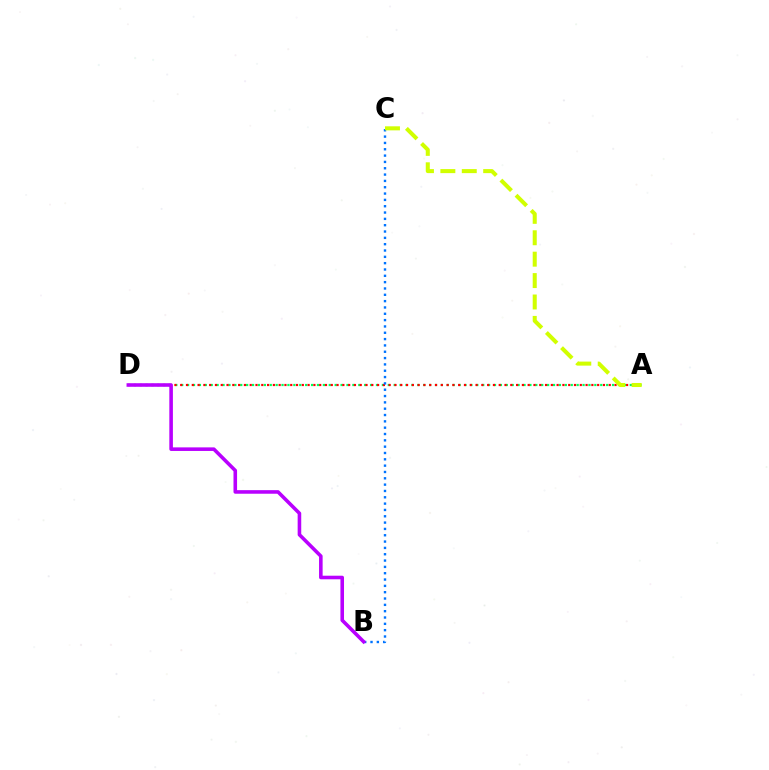{('A', 'D'): [{'color': '#00ff5c', 'line_style': 'dotted', 'thickness': 1.6}, {'color': '#ff0000', 'line_style': 'dotted', 'thickness': 1.57}], ('B', 'C'): [{'color': '#0074ff', 'line_style': 'dotted', 'thickness': 1.72}], ('A', 'C'): [{'color': '#d1ff00', 'line_style': 'dashed', 'thickness': 2.91}], ('B', 'D'): [{'color': '#b900ff', 'line_style': 'solid', 'thickness': 2.58}]}